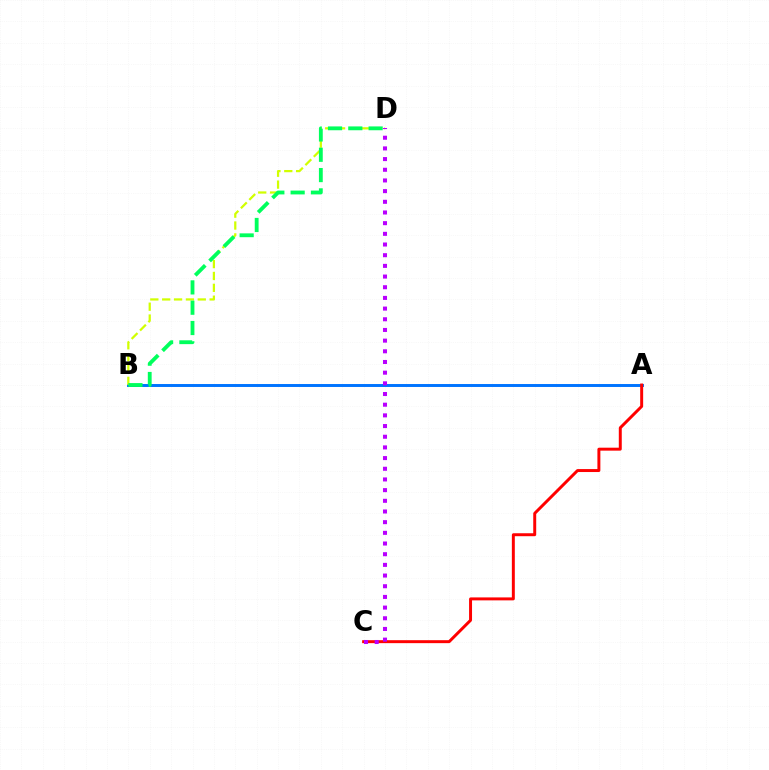{('A', 'B'): [{'color': '#0074ff', 'line_style': 'solid', 'thickness': 2.12}], ('B', 'D'): [{'color': '#d1ff00', 'line_style': 'dashed', 'thickness': 1.61}, {'color': '#00ff5c', 'line_style': 'dashed', 'thickness': 2.76}], ('A', 'C'): [{'color': '#ff0000', 'line_style': 'solid', 'thickness': 2.13}], ('C', 'D'): [{'color': '#b900ff', 'line_style': 'dotted', 'thickness': 2.9}]}